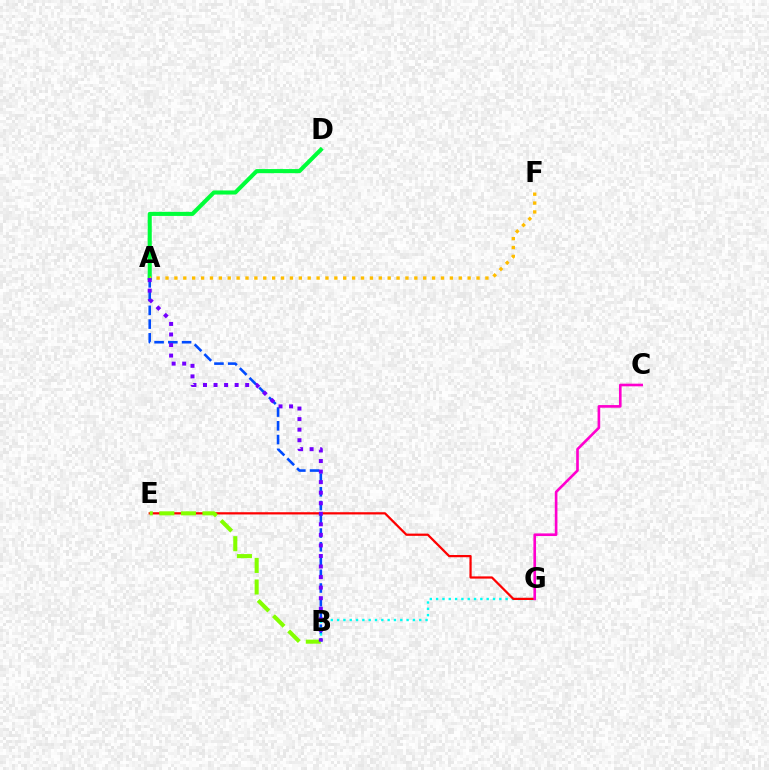{('A', 'B'): [{'color': '#004bff', 'line_style': 'dashed', 'thickness': 1.87}, {'color': '#7200ff', 'line_style': 'dotted', 'thickness': 2.87}], ('A', 'D'): [{'color': '#00ff39', 'line_style': 'solid', 'thickness': 2.94}], ('B', 'G'): [{'color': '#00fff6', 'line_style': 'dotted', 'thickness': 1.72}], ('A', 'F'): [{'color': '#ffbd00', 'line_style': 'dotted', 'thickness': 2.41}], ('E', 'G'): [{'color': '#ff0000', 'line_style': 'solid', 'thickness': 1.61}], ('B', 'E'): [{'color': '#84ff00', 'line_style': 'dashed', 'thickness': 2.93}], ('C', 'G'): [{'color': '#ff00cf', 'line_style': 'solid', 'thickness': 1.9}]}